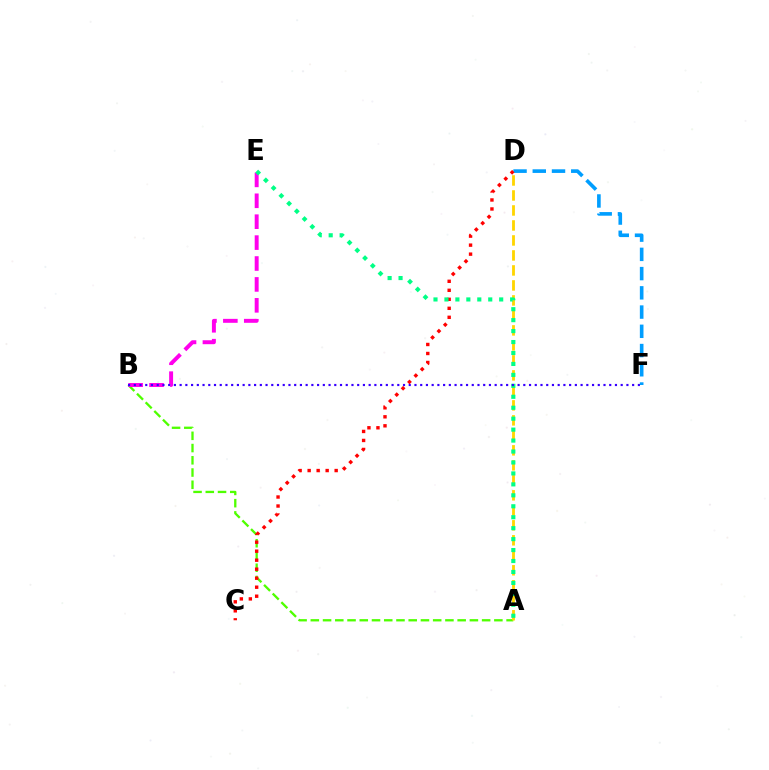{('A', 'B'): [{'color': '#4fff00', 'line_style': 'dashed', 'thickness': 1.66}], ('A', 'D'): [{'color': '#ffd500', 'line_style': 'dashed', 'thickness': 2.04}], ('D', 'F'): [{'color': '#009eff', 'line_style': 'dashed', 'thickness': 2.61}], ('B', 'E'): [{'color': '#ff00ed', 'line_style': 'dashed', 'thickness': 2.84}], ('C', 'D'): [{'color': '#ff0000', 'line_style': 'dotted', 'thickness': 2.45}], ('A', 'E'): [{'color': '#00ff86', 'line_style': 'dotted', 'thickness': 2.97}], ('B', 'F'): [{'color': '#3700ff', 'line_style': 'dotted', 'thickness': 1.56}]}